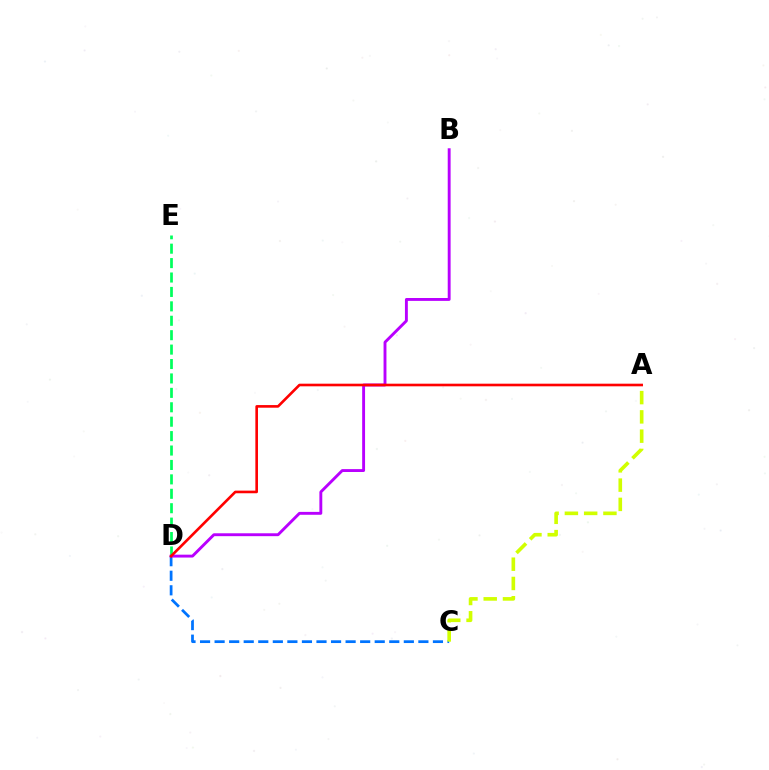{('C', 'D'): [{'color': '#0074ff', 'line_style': 'dashed', 'thickness': 1.98}], ('D', 'E'): [{'color': '#00ff5c', 'line_style': 'dashed', 'thickness': 1.96}], ('B', 'D'): [{'color': '#b900ff', 'line_style': 'solid', 'thickness': 2.08}], ('A', 'C'): [{'color': '#d1ff00', 'line_style': 'dashed', 'thickness': 2.62}], ('A', 'D'): [{'color': '#ff0000', 'line_style': 'solid', 'thickness': 1.89}]}